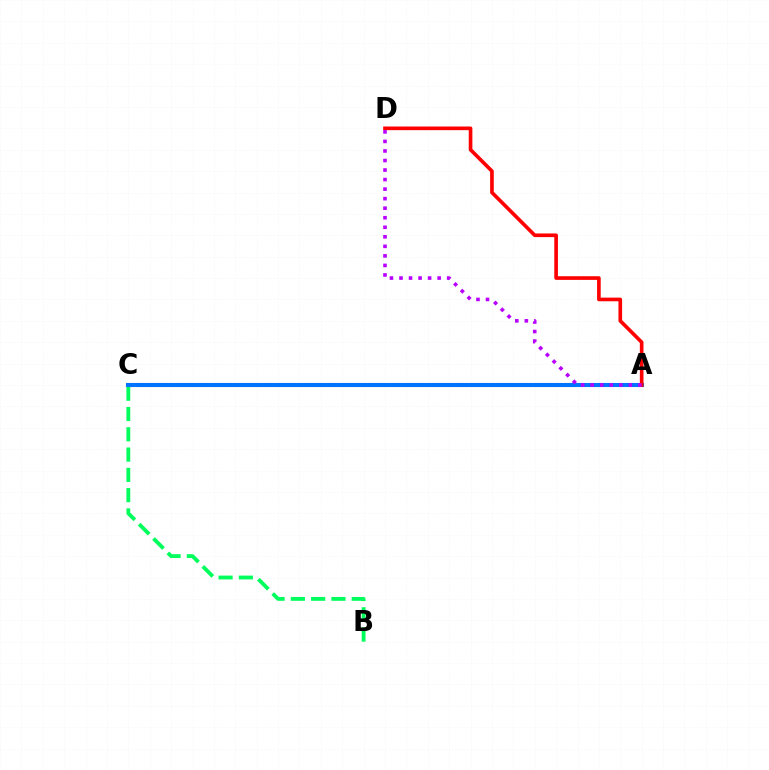{('A', 'C'): [{'color': '#d1ff00', 'line_style': 'solid', 'thickness': 1.98}, {'color': '#0074ff', 'line_style': 'solid', 'thickness': 2.94}], ('B', 'C'): [{'color': '#00ff5c', 'line_style': 'dashed', 'thickness': 2.76}], ('A', 'D'): [{'color': '#ff0000', 'line_style': 'solid', 'thickness': 2.63}, {'color': '#b900ff', 'line_style': 'dotted', 'thickness': 2.59}]}